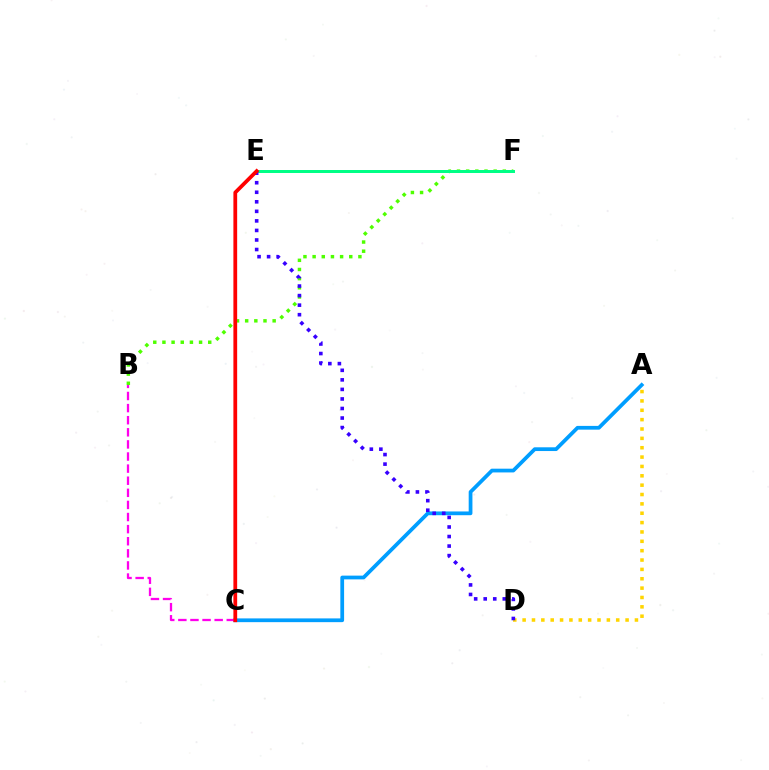{('A', 'D'): [{'color': '#ffd500', 'line_style': 'dotted', 'thickness': 2.54}], ('A', 'C'): [{'color': '#009eff', 'line_style': 'solid', 'thickness': 2.7}], ('B', 'F'): [{'color': '#4fff00', 'line_style': 'dotted', 'thickness': 2.49}], ('E', 'F'): [{'color': '#00ff86', 'line_style': 'solid', 'thickness': 2.15}], ('D', 'E'): [{'color': '#3700ff', 'line_style': 'dotted', 'thickness': 2.59}], ('B', 'C'): [{'color': '#ff00ed', 'line_style': 'dashed', 'thickness': 1.64}], ('C', 'E'): [{'color': '#ff0000', 'line_style': 'solid', 'thickness': 2.71}]}